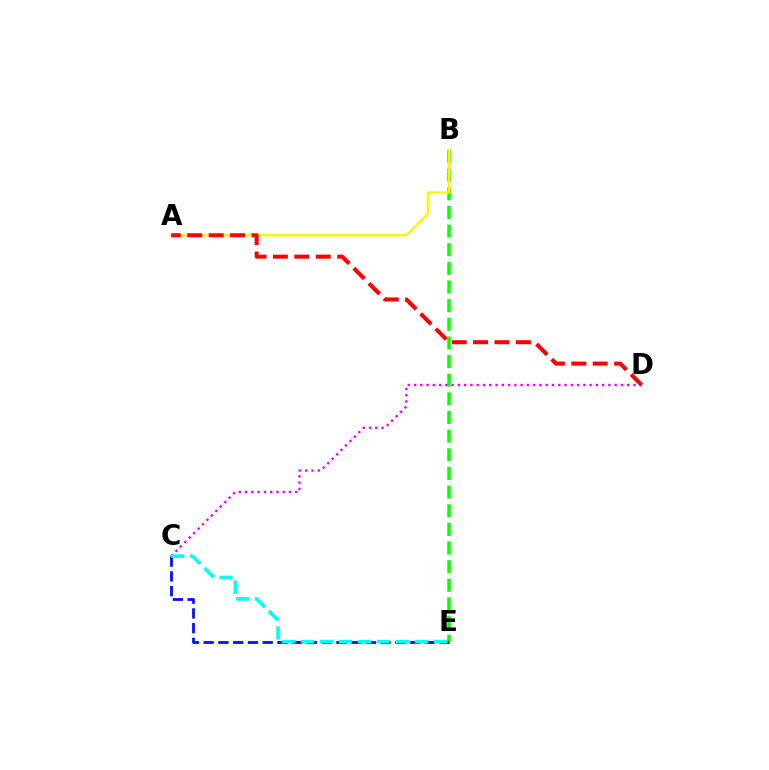{('B', 'E'): [{'color': '#08ff00', 'line_style': 'dashed', 'thickness': 2.53}], ('A', 'B'): [{'color': '#fcf500', 'line_style': 'solid', 'thickness': 1.64}], ('C', 'D'): [{'color': '#ee00ff', 'line_style': 'dotted', 'thickness': 1.7}], ('C', 'E'): [{'color': '#0010ff', 'line_style': 'dashed', 'thickness': 2.0}, {'color': '#00fff6', 'line_style': 'dashed', 'thickness': 2.58}], ('A', 'D'): [{'color': '#ff0000', 'line_style': 'dashed', 'thickness': 2.91}]}